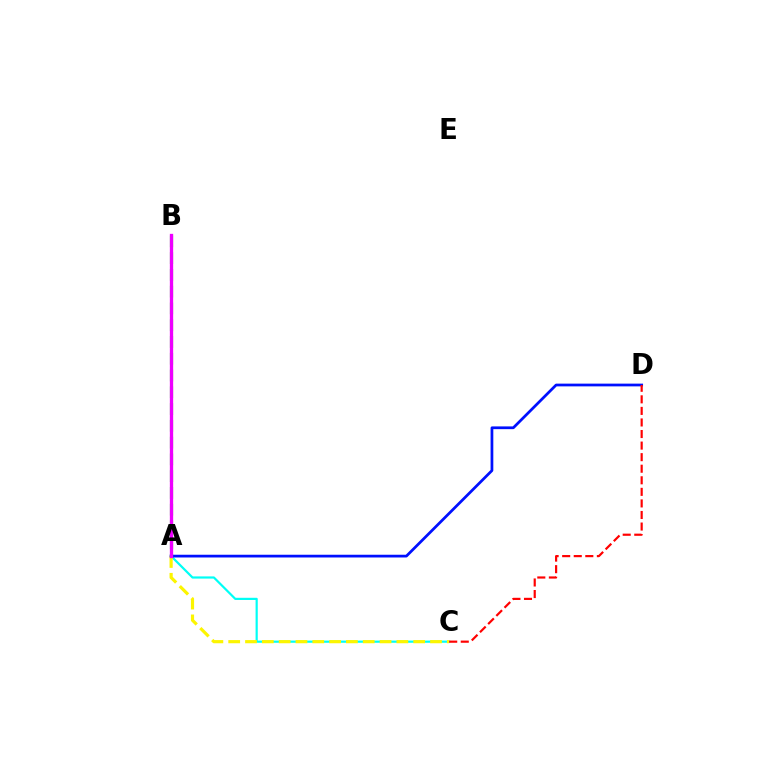{('A', 'C'): [{'color': '#00fff6', 'line_style': 'solid', 'thickness': 1.58}, {'color': '#fcf500', 'line_style': 'dashed', 'thickness': 2.28}], ('A', 'D'): [{'color': '#0010ff', 'line_style': 'solid', 'thickness': 1.97}], ('C', 'D'): [{'color': '#ff0000', 'line_style': 'dashed', 'thickness': 1.57}], ('A', 'B'): [{'color': '#08ff00', 'line_style': 'dashed', 'thickness': 2.28}, {'color': '#ee00ff', 'line_style': 'solid', 'thickness': 2.39}]}